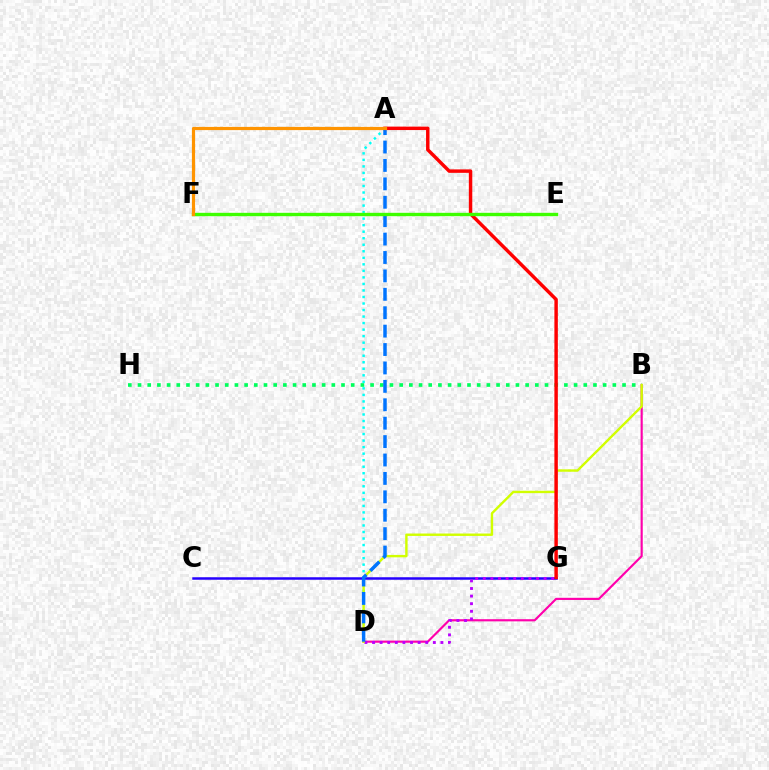{('B', 'H'): [{'color': '#00ff5c', 'line_style': 'dotted', 'thickness': 2.63}], ('A', 'D'): [{'color': '#00fff6', 'line_style': 'dotted', 'thickness': 1.77}, {'color': '#0074ff', 'line_style': 'dashed', 'thickness': 2.5}], ('C', 'G'): [{'color': '#2500ff', 'line_style': 'solid', 'thickness': 1.8}], ('B', 'D'): [{'color': '#ff00ac', 'line_style': 'solid', 'thickness': 1.55}, {'color': '#d1ff00', 'line_style': 'solid', 'thickness': 1.73}], ('D', 'G'): [{'color': '#b900ff', 'line_style': 'dotted', 'thickness': 2.06}], ('A', 'G'): [{'color': '#ff0000', 'line_style': 'solid', 'thickness': 2.48}], ('E', 'F'): [{'color': '#3dff00', 'line_style': 'solid', 'thickness': 2.42}], ('A', 'F'): [{'color': '#ff9400', 'line_style': 'solid', 'thickness': 2.31}]}